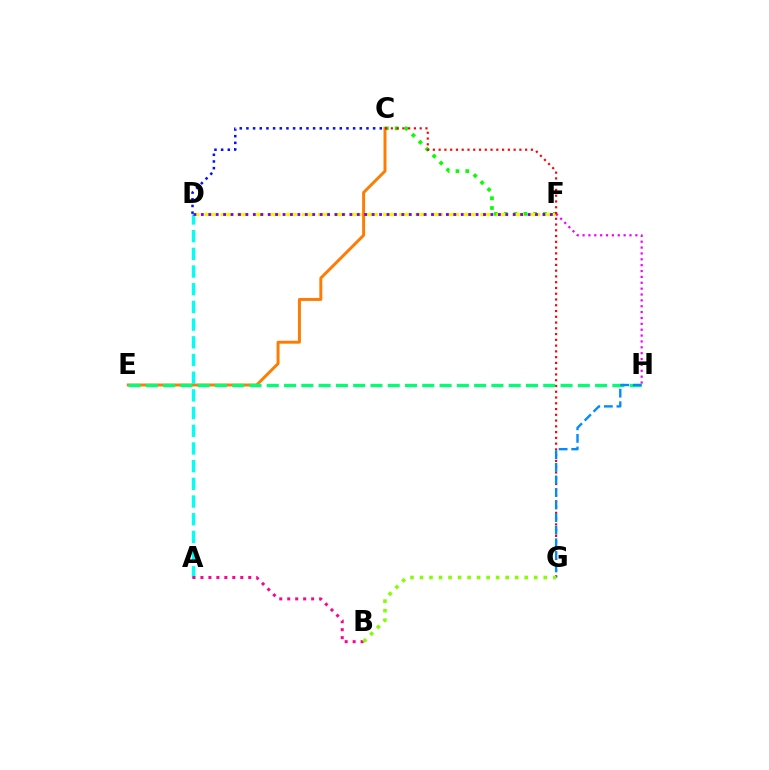{('C', 'F'): [{'color': '#08ff00', 'line_style': 'dotted', 'thickness': 2.67}], ('D', 'F'): [{'color': '#fcf500', 'line_style': 'dashed', 'thickness': 2.2}, {'color': '#7200ff', 'line_style': 'dotted', 'thickness': 2.02}], ('C', 'E'): [{'color': '#ff7c00', 'line_style': 'solid', 'thickness': 2.12}], ('F', 'H'): [{'color': '#ee00ff', 'line_style': 'dotted', 'thickness': 1.59}], ('C', 'G'): [{'color': '#ff0000', 'line_style': 'dotted', 'thickness': 1.57}], ('A', 'D'): [{'color': '#00fff6', 'line_style': 'dashed', 'thickness': 2.4}], ('E', 'H'): [{'color': '#00ff74', 'line_style': 'dashed', 'thickness': 2.35}], ('C', 'D'): [{'color': '#0010ff', 'line_style': 'dotted', 'thickness': 1.81}], ('A', 'B'): [{'color': '#ff0094', 'line_style': 'dotted', 'thickness': 2.17}], ('G', 'H'): [{'color': '#008cff', 'line_style': 'dashed', 'thickness': 1.71}], ('B', 'G'): [{'color': '#84ff00', 'line_style': 'dotted', 'thickness': 2.59}]}